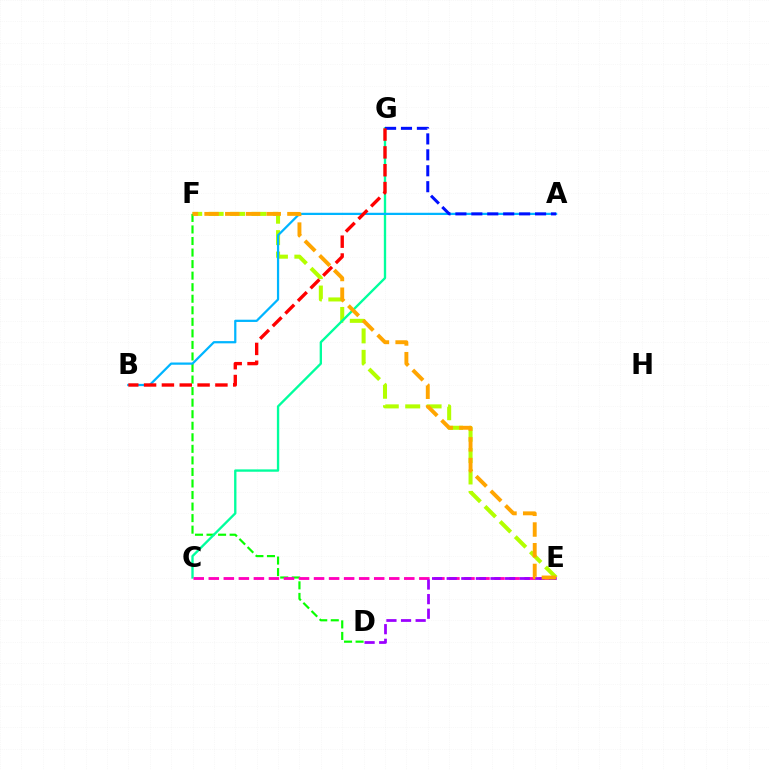{('E', 'F'): [{'color': '#b3ff00', 'line_style': 'dashed', 'thickness': 2.91}, {'color': '#ffa500', 'line_style': 'dashed', 'thickness': 2.81}], ('D', 'F'): [{'color': '#08ff00', 'line_style': 'dashed', 'thickness': 1.57}], ('C', 'G'): [{'color': '#00ff9d', 'line_style': 'solid', 'thickness': 1.69}], ('C', 'E'): [{'color': '#ff00bd', 'line_style': 'dashed', 'thickness': 2.04}], ('A', 'B'): [{'color': '#00b5ff', 'line_style': 'solid', 'thickness': 1.61}], ('A', 'G'): [{'color': '#0010ff', 'line_style': 'dashed', 'thickness': 2.16}], ('B', 'G'): [{'color': '#ff0000', 'line_style': 'dashed', 'thickness': 2.42}], ('D', 'E'): [{'color': '#9b00ff', 'line_style': 'dashed', 'thickness': 1.98}]}